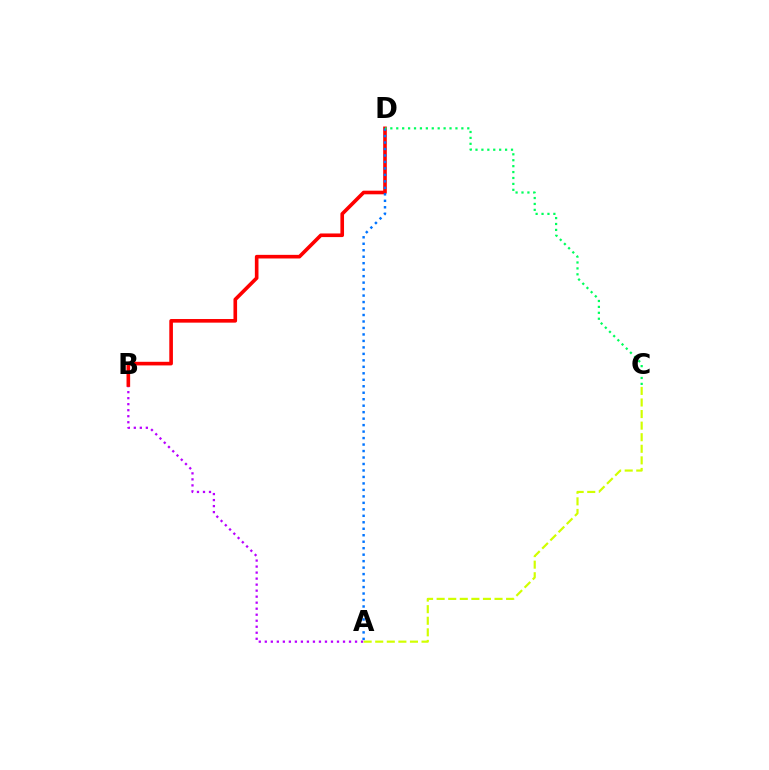{('A', 'B'): [{'color': '#b900ff', 'line_style': 'dotted', 'thickness': 1.63}], ('A', 'C'): [{'color': '#d1ff00', 'line_style': 'dashed', 'thickness': 1.57}], ('B', 'D'): [{'color': '#ff0000', 'line_style': 'solid', 'thickness': 2.61}], ('A', 'D'): [{'color': '#0074ff', 'line_style': 'dotted', 'thickness': 1.76}], ('C', 'D'): [{'color': '#00ff5c', 'line_style': 'dotted', 'thickness': 1.61}]}